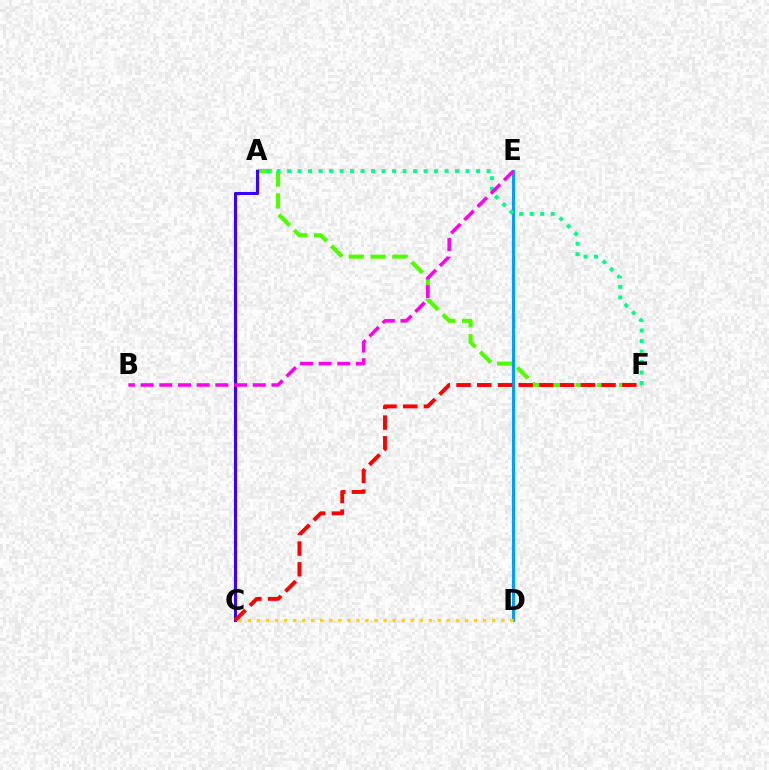{('A', 'F'): [{'color': '#4fff00', 'line_style': 'dashed', 'thickness': 2.96}, {'color': '#00ff86', 'line_style': 'dotted', 'thickness': 2.85}], ('D', 'E'): [{'color': '#009eff', 'line_style': 'solid', 'thickness': 2.26}], ('A', 'C'): [{'color': '#3700ff', 'line_style': 'solid', 'thickness': 2.21}], ('B', 'E'): [{'color': '#ff00ed', 'line_style': 'dashed', 'thickness': 2.54}], ('C', 'D'): [{'color': '#ffd500', 'line_style': 'dotted', 'thickness': 2.46}], ('C', 'F'): [{'color': '#ff0000', 'line_style': 'dashed', 'thickness': 2.81}]}